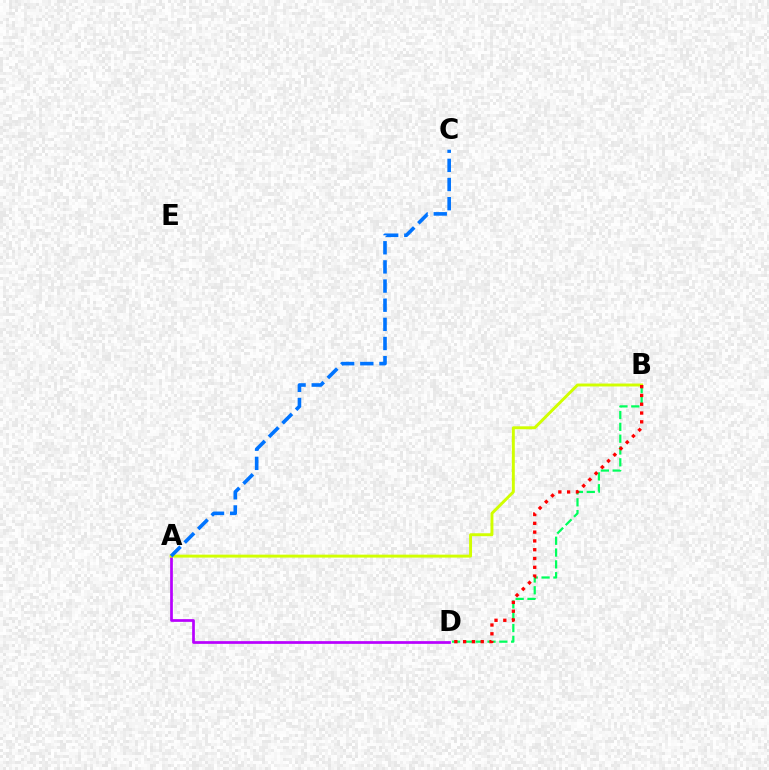{('B', 'D'): [{'color': '#00ff5c', 'line_style': 'dashed', 'thickness': 1.61}, {'color': '#ff0000', 'line_style': 'dotted', 'thickness': 2.39}], ('A', 'D'): [{'color': '#b900ff', 'line_style': 'solid', 'thickness': 1.96}], ('A', 'B'): [{'color': '#d1ff00', 'line_style': 'solid', 'thickness': 2.11}], ('A', 'C'): [{'color': '#0074ff', 'line_style': 'dashed', 'thickness': 2.6}]}